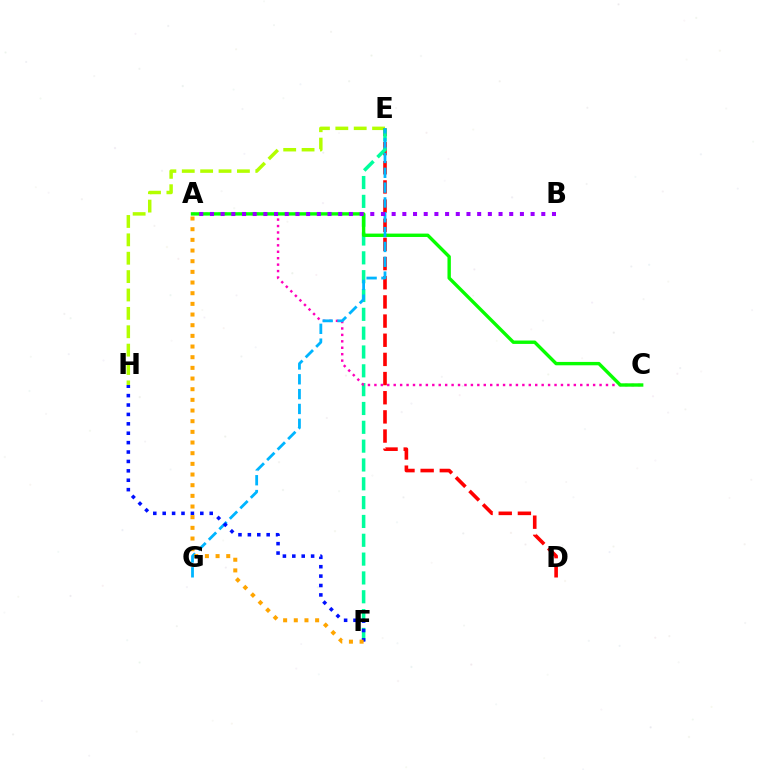{('E', 'H'): [{'color': '#b3ff00', 'line_style': 'dashed', 'thickness': 2.5}], ('D', 'E'): [{'color': '#ff0000', 'line_style': 'dashed', 'thickness': 2.6}], ('E', 'F'): [{'color': '#00ff9d', 'line_style': 'dashed', 'thickness': 2.56}], ('A', 'C'): [{'color': '#ff00bd', 'line_style': 'dotted', 'thickness': 1.75}, {'color': '#08ff00', 'line_style': 'solid', 'thickness': 2.44}], ('E', 'G'): [{'color': '#00b5ff', 'line_style': 'dashed', 'thickness': 2.02}], ('F', 'H'): [{'color': '#0010ff', 'line_style': 'dotted', 'thickness': 2.55}], ('A', 'F'): [{'color': '#ffa500', 'line_style': 'dotted', 'thickness': 2.9}], ('A', 'B'): [{'color': '#9b00ff', 'line_style': 'dotted', 'thickness': 2.9}]}